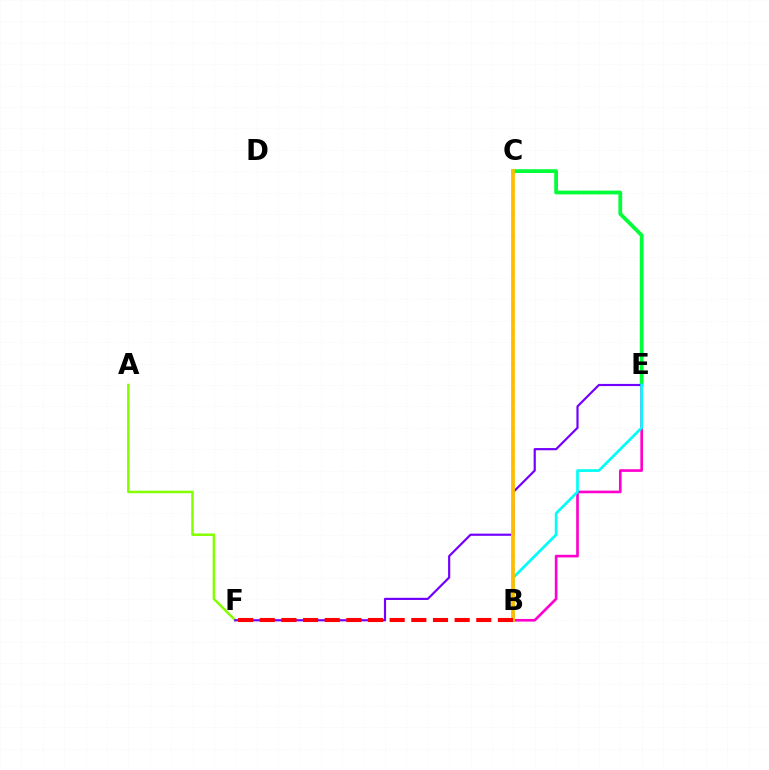{('A', 'F'): [{'color': '#84ff00', 'line_style': 'solid', 'thickness': 1.8}], ('B', 'C'): [{'color': '#004bff', 'line_style': 'dashed', 'thickness': 1.62}, {'color': '#ffbd00', 'line_style': 'solid', 'thickness': 2.7}], ('B', 'E'): [{'color': '#ff00cf', 'line_style': 'solid', 'thickness': 1.91}, {'color': '#00fff6', 'line_style': 'solid', 'thickness': 1.95}], ('C', 'E'): [{'color': '#00ff39', 'line_style': 'solid', 'thickness': 2.73}], ('E', 'F'): [{'color': '#7200ff', 'line_style': 'solid', 'thickness': 1.57}], ('B', 'F'): [{'color': '#ff0000', 'line_style': 'dashed', 'thickness': 2.94}]}